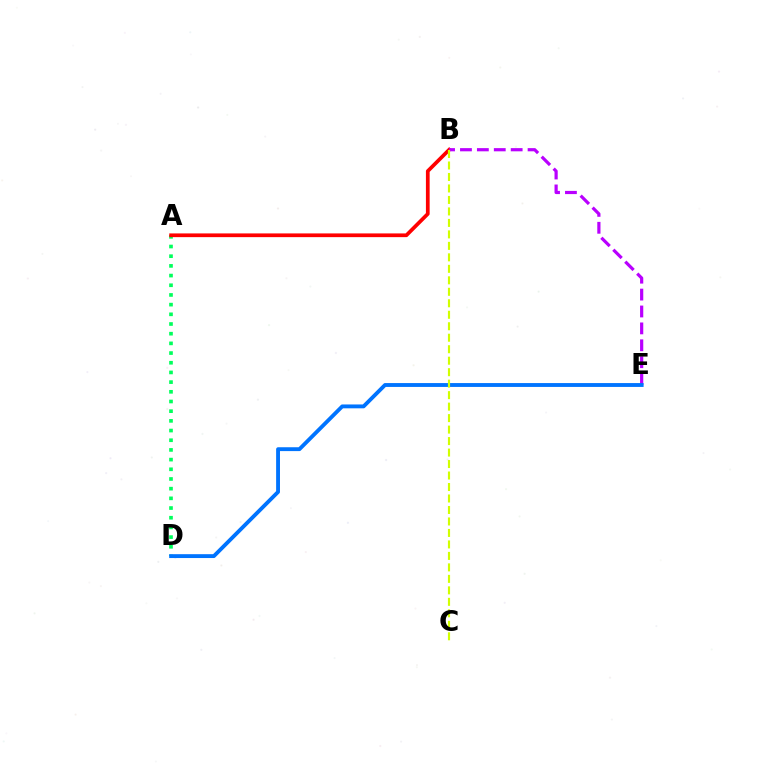{('A', 'D'): [{'color': '#00ff5c', 'line_style': 'dotted', 'thickness': 2.63}], ('A', 'B'): [{'color': '#ff0000', 'line_style': 'solid', 'thickness': 2.68}], ('B', 'E'): [{'color': '#b900ff', 'line_style': 'dashed', 'thickness': 2.3}], ('D', 'E'): [{'color': '#0074ff', 'line_style': 'solid', 'thickness': 2.78}], ('B', 'C'): [{'color': '#d1ff00', 'line_style': 'dashed', 'thickness': 1.56}]}